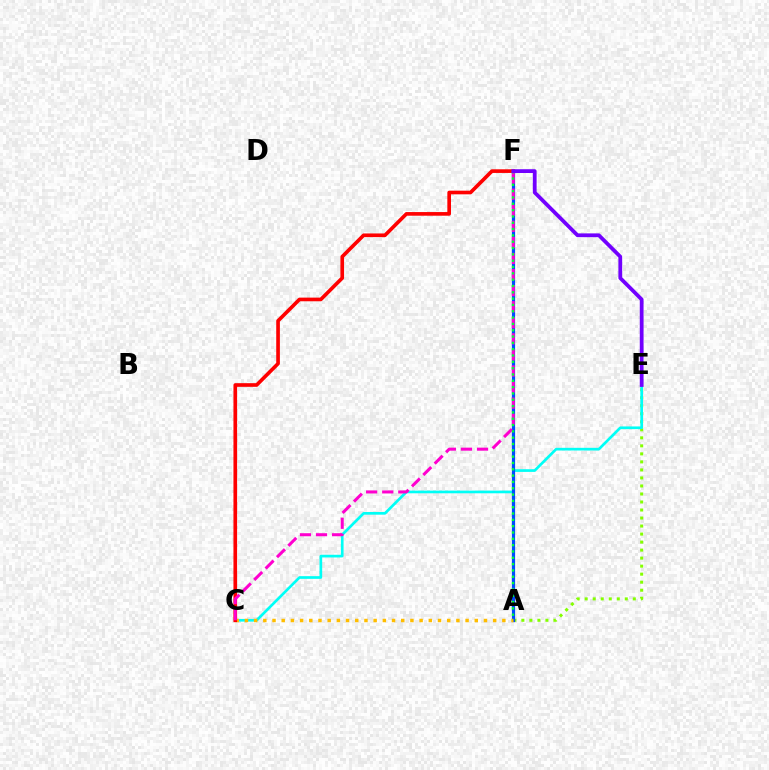{('A', 'E'): [{'color': '#84ff00', 'line_style': 'dotted', 'thickness': 2.18}], ('C', 'E'): [{'color': '#00fff6', 'line_style': 'solid', 'thickness': 1.93}], ('A', 'F'): [{'color': '#004bff', 'line_style': 'solid', 'thickness': 2.3}, {'color': '#00ff39', 'line_style': 'dotted', 'thickness': 1.72}], ('A', 'C'): [{'color': '#ffbd00', 'line_style': 'dotted', 'thickness': 2.5}], ('C', 'F'): [{'color': '#ff0000', 'line_style': 'solid', 'thickness': 2.63}, {'color': '#ff00cf', 'line_style': 'dashed', 'thickness': 2.18}], ('E', 'F'): [{'color': '#7200ff', 'line_style': 'solid', 'thickness': 2.72}]}